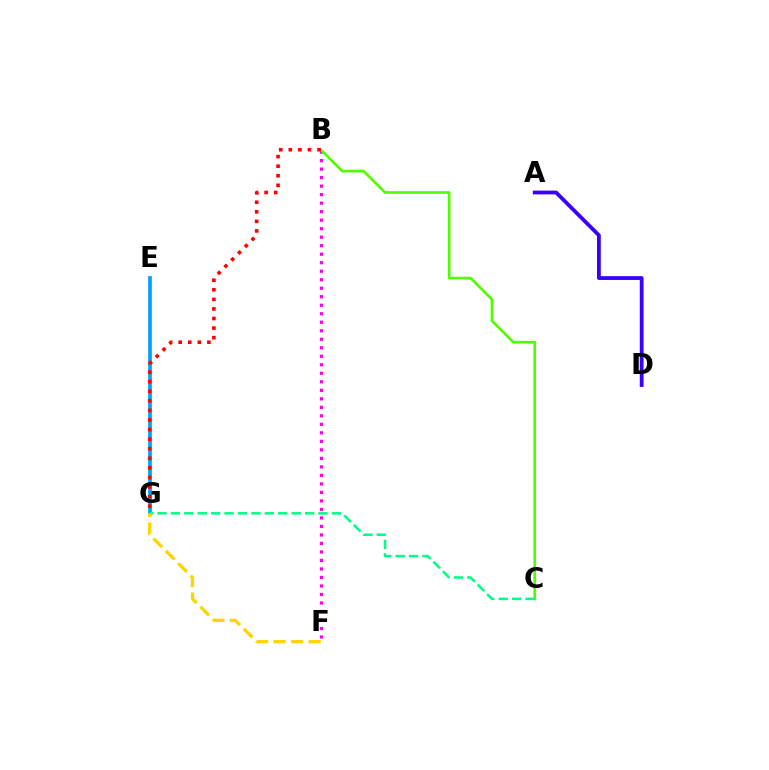{('A', 'D'): [{'color': '#3700ff', 'line_style': 'solid', 'thickness': 2.73}], ('B', 'F'): [{'color': '#ff00ed', 'line_style': 'dotted', 'thickness': 2.31}], ('B', 'C'): [{'color': '#4fff00', 'line_style': 'solid', 'thickness': 1.9}], ('E', 'G'): [{'color': '#009eff', 'line_style': 'solid', 'thickness': 2.64}], ('C', 'G'): [{'color': '#00ff86', 'line_style': 'dashed', 'thickness': 1.82}], ('F', 'G'): [{'color': '#ffd500', 'line_style': 'dashed', 'thickness': 2.38}], ('B', 'G'): [{'color': '#ff0000', 'line_style': 'dotted', 'thickness': 2.6}]}